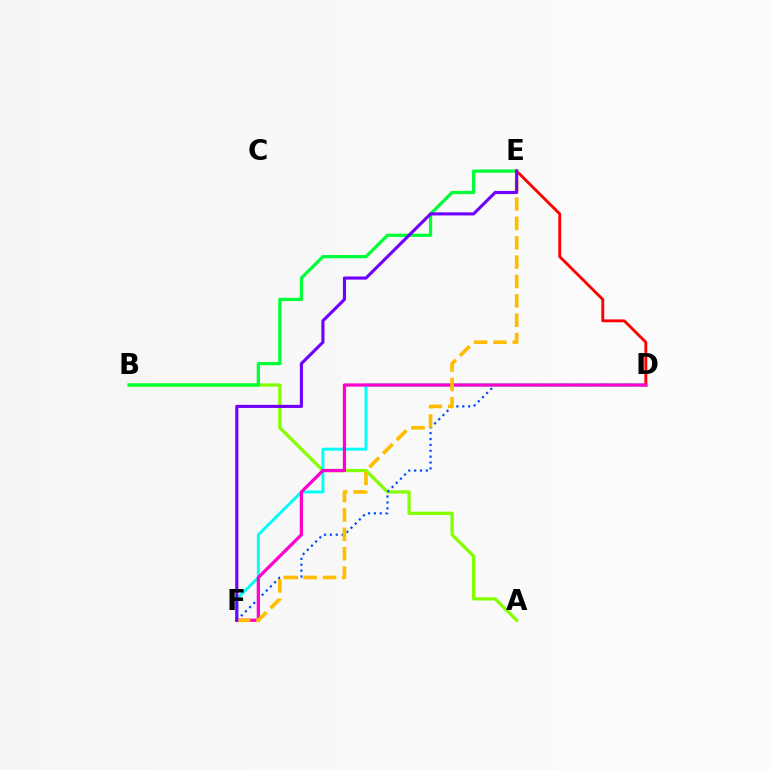{('A', 'B'): [{'color': '#84ff00', 'line_style': 'solid', 'thickness': 2.33}], ('D', 'F'): [{'color': '#004bff', 'line_style': 'dotted', 'thickness': 1.59}, {'color': '#00fff6', 'line_style': 'solid', 'thickness': 2.11}, {'color': '#ff00cf', 'line_style': 'solid', 'thickness': 2.33}], ('B', 'E'): [{'color': '#00ff39', 'line_style': 'solid', 'thickness': 2.34}], ('D', 'E'): [{'color': '#ff0000', 'line_style': 'solid', 'thickness': 2.07}], ('E', 'F'): [{'color': '#ffbd00', 'line_style': 'dashed', 'thickness': 2.63}, {'color': '#7200ff', 'line_style': 'solid', 'thickness': 2.24}]}